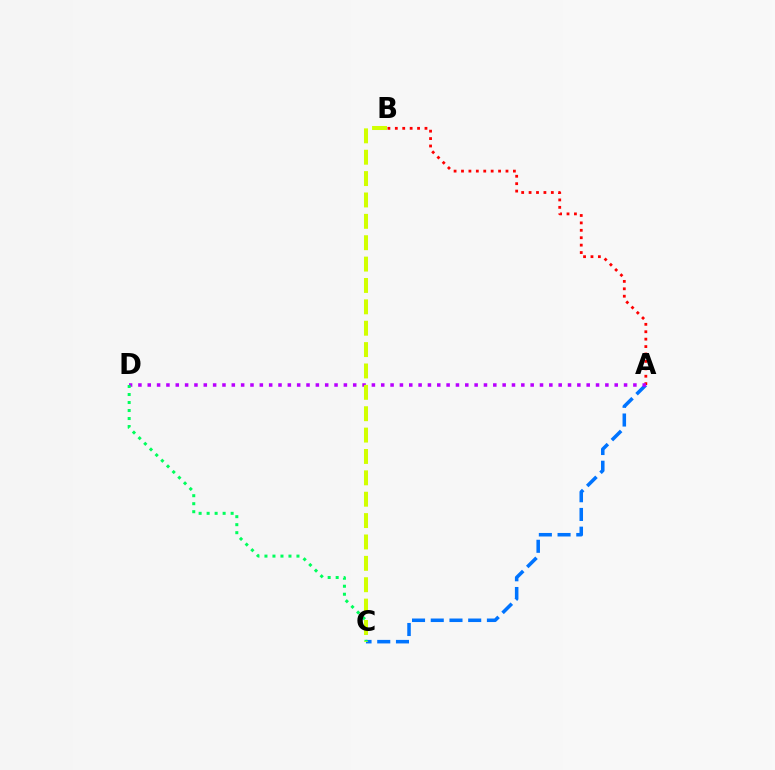{('A', 'B'): [{'color': '#ff0000', 'line_style': 'dotted', 'thickness': 2.01}], ('A', 'C'): [{'color': '#0074ff', 'line_style': 'dashed', 'thickness': 2.54}], ('A', 'D'): [{'color': '#b900ff', 'line_style': 'dotted', 'thickness': 2.54}], ('C', 'D'): [{'color': '#00ff5c', 'line_style': 'dotted', 'thickness': 2.17}], ('B', 'C'): [{'color': '#d1ff00', 'line_style': 'dashed', 'thickness': 2.9}]}